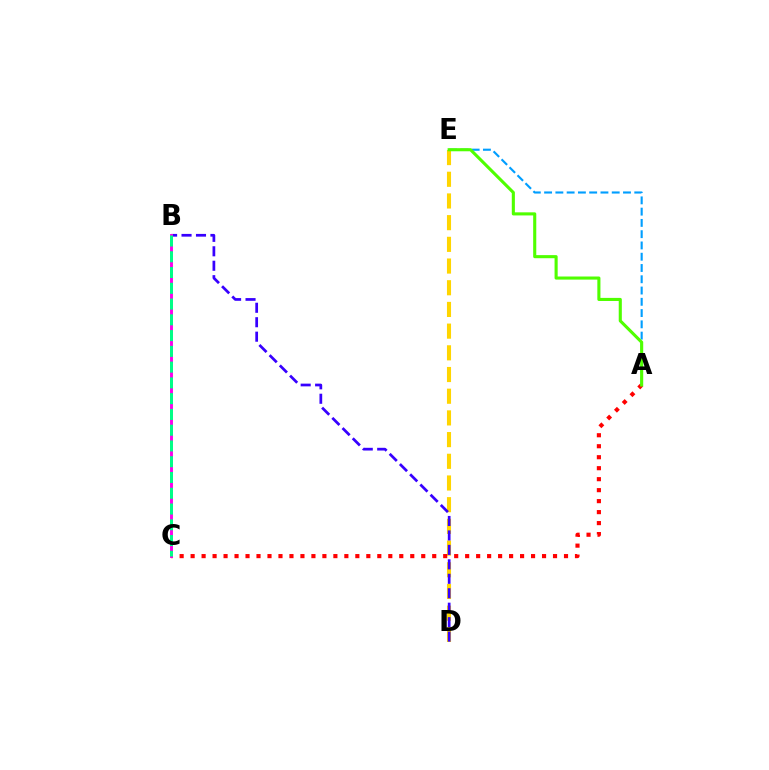{('D', 'E'): [{'color': '#ffd500', 'line_style': 'dashed', 'thickness': 2.95}], ('A', 'E'): [{'color': '#009eff', 'line_style': 'dashed', 'thickness': 1.53}, {'color': '#4fff00', 'line_style': 'solid', 'thickness': 2.23}], ('B', 'D'): [{'color': '#3700ff', 'line_style': 'dashed', 'thickness': 1.96}], ('A', 'C'): [{'color': '#ff0000', 'line_style': 'dotted', 'thickness': 2.98}], ('B', 'C'): [{'color': '#ff00ed', 'line_style': 'solid', 'thickness': 2.1}, {'color': '#00ff86', 'line_style': 'dashed', 'thickness': 2.14}]}